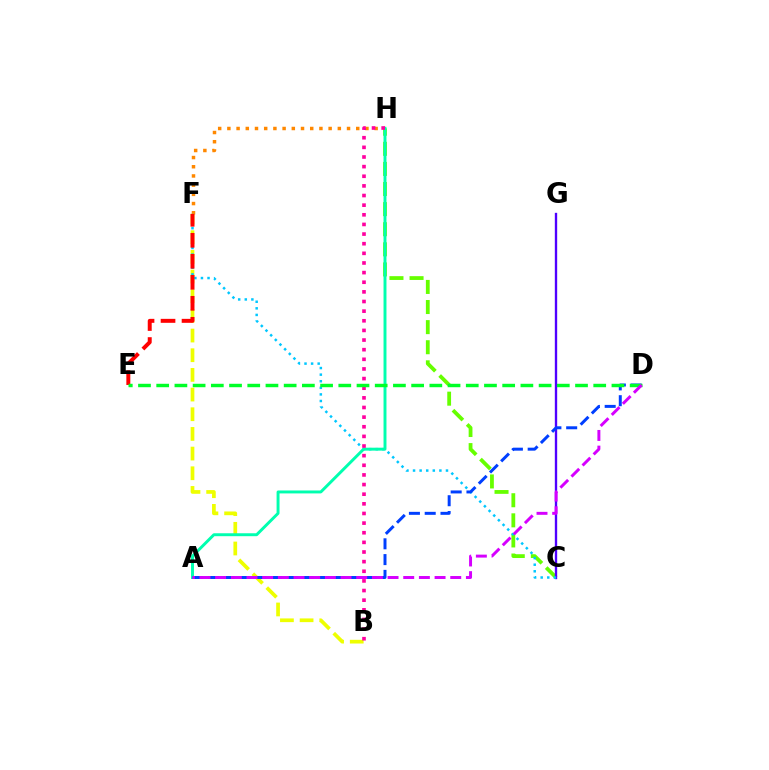{('F', 'H'): [{'color': '#ff8800', 'line_style': 'dotted', 'thickness': 2.5}], ('C', 'H'): [{'color': '#66ff00', 'line_style': 'dashed', 'thickness': 2.73}], ('B', 'F'): [{'color': '#eeff00', 'line_style': 'dashed', 'thickness': 2.67}], ('C', 'G'): [{'color': '#4f00ff', 'line_style': 'solid', 'thickness': 1.69}], ('C', 'F'): [{'color': '#00c7ff', 'line_style': 'dotted', 'thickness': 1.79}], ('A', 'H'): [{'color': '#00ffaf', 'line_style': 'solid', 'thickness': 2.11}], ('E', 'F'): [{'color': '#ff0000', 'line_style': 'dashed', 'thickness': 2.85}], ('A', 'D'): [{'color': '#003fff', 'line_style': 'dashed', 'thickness': 2.14}, {'color': '#d600ff', 'line_style': 'dashed', 'thickness': 2.13}], ('B', 'H'): [{'color': '#ff00a0', 'line_style': 'dotted', 'thickness': 2.62}], ('D', 'E'): [{'color': '#00ff27', 'line_style': 'dashed', 'thickness': 2.47}]}